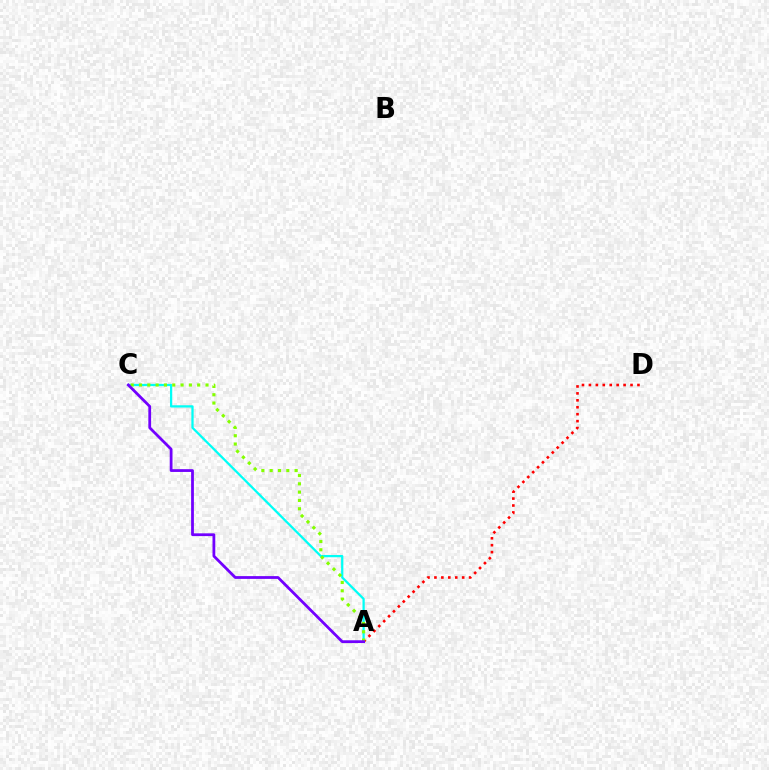{('A', 'D'): [{'color': '#ff0000', 'line_style': 'dotted', 'thickness': 1.88}], ('A', 'C'): [{'color': '#00fff6', 'line_style': 'solid', 'thickness': 1.63}, {'color': '#84ff00', 'line_style': 'dotted', 'thickness': 2.26}, {'color': '#7200ff', 'line_style': 'solid', 'thickness': 2.0}]}